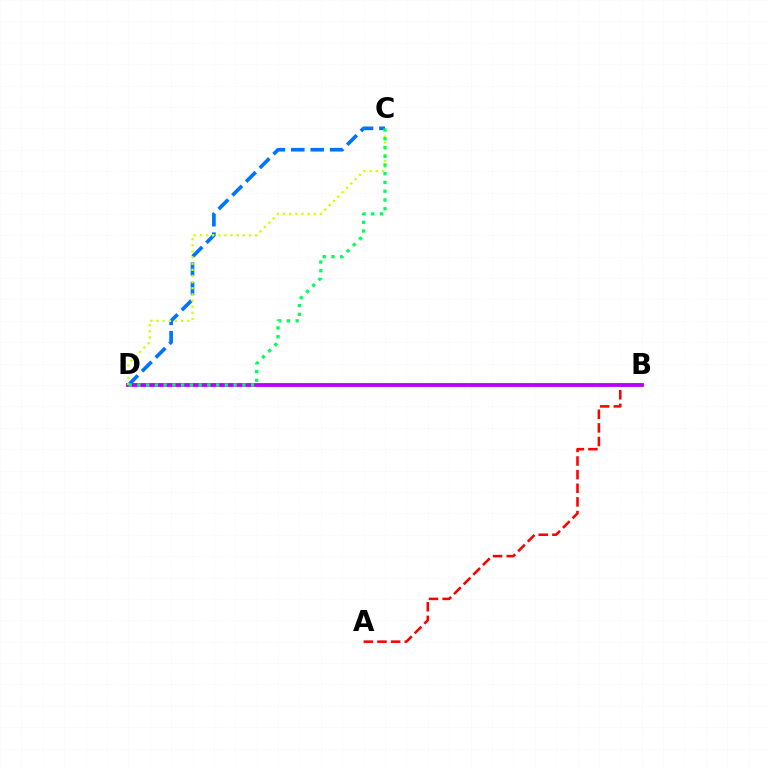{('A', 'B'): [{'color': '#ff0000', 'line_style': 'dashed', 'thickness': 1.85}], ('C', 'D'): [{'color': '#0074ff', 'line_style': 'dashed', 'thickness': 2.63}, {'color': '#d1ff00', 'line_style': 'dotted', 'thickness': 1.67}, {'color': '#00ff5c', 'line_style': 'dotted', 'thickness': 2.38}], ('B', 'D'): [{'color': '#b900ff', 'line_style': 'solid', 'thickness': 2.75}]}